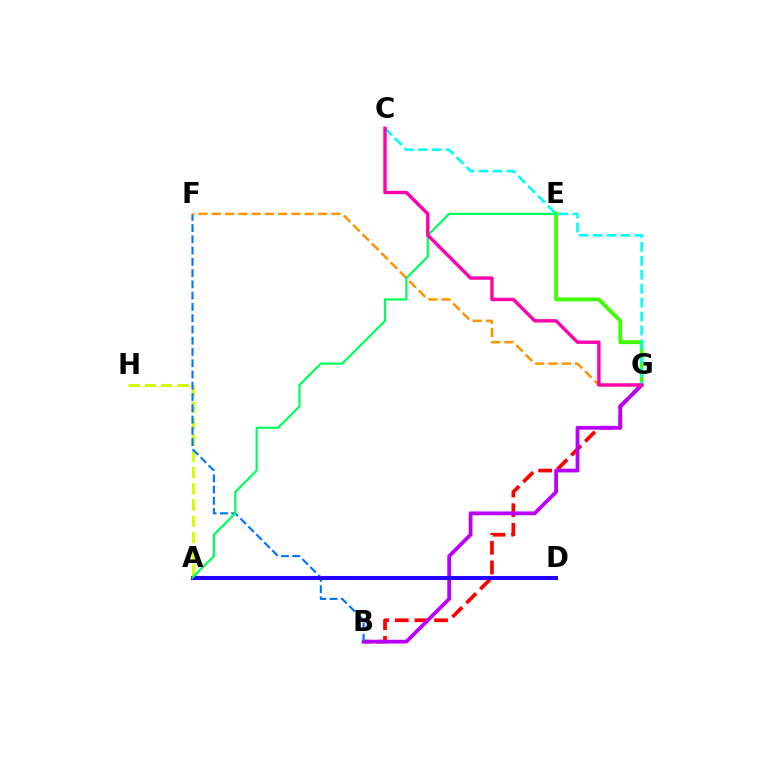{('B', 'G'): [{'color': '#ff0000', 'line_style': 'dashed', 'thickness': 2.67}, {'color': '#b900ff', 'line_style': 'solid', 'thickness': 2.73}], ('A', 'H'): [{'color': '#d1ff00', 'line_style': 'dashed', 'thickness': 2.21}], ('B', 'F'): [{'color': '#0074ff', 'line_style': 'dashed', 'thickness': 1.53}], ('A', 'D'): [{'color': '#2500ff', 'line_style': 'solid', 'thickness': 2.94}], ('F', 'G'): [{'color': '#ff9400', 'line_style': 'dashed', 'thickness': 1.8}], ('E', 'G'): [{'color': '#3dff00', 'line_style': 'solid', 'thickness': 2.76}], ('A', 'E'): [{'color': '#00ff5c', 'line_style': 'solid', 'thickness': 1.59}], ('C', 'G'): [{'color': '#00fff6', 'line_style': 'dashed', 'thickness': 1.89}, {'color': '#ff00ac', 'line_style': 'solid', 'thickness': 2.44}]}